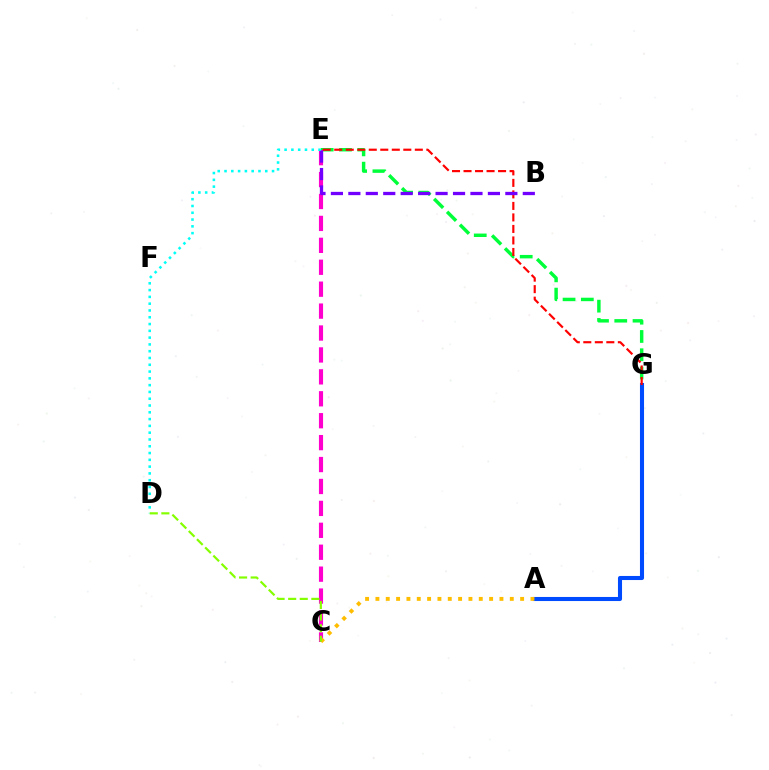{('E', 'G'): [{'color': '#00ff39', 'line_style': 'dashed', 'thickness': 2.48}, {'color': '#ff0000', 'line_style': 'dashed', 'thickness': 1.56}], ('C', 'E'): [{'color': '#ff00cf', 'line_style': 'dashed', 'thickness': 2.98}], ('A', 'G'): [{'color': '#004bff', 'line_style': 'solid', 'thickness': 2.93}], ('A', 'C'): [{'color': '#ffbd00', 'line_style': 'dotted', 'thickness': 2.81}], ('B', 'E'): [{'color': '#7200ff', 'line_style': 'dashed', 'thickness': 2.37}], ('D', 'E'): [{'color': '#00fff6', 'line_style': 'dotted', 'thickness': 1.84}], ('C', 'D'): [{'color': '#84ff00', 'line_style': 'dashed', 'thickness': 1.57}]}